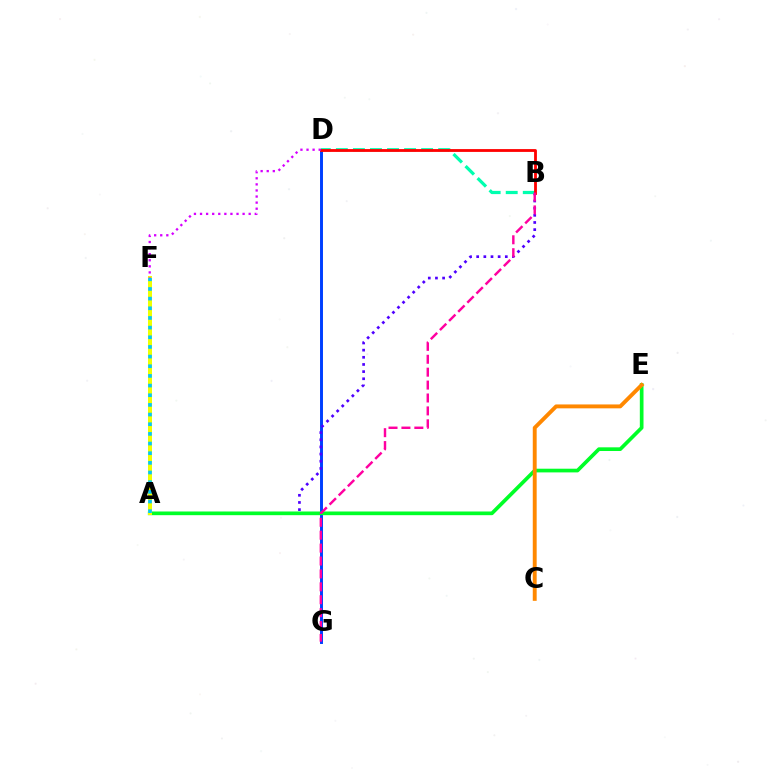{('D', 'G'): [{'color': '#003fff', 'line_style': 'solid', 'thickness': 2.12}], ('A', 'B'): [{'color': '#4f00ff', 'line_style': 'dotted', 'thickness': 1.94}], ('B', 'D'): [{'color': '#00ffaf', 'line_style': 'dashed', 'thickness': 2.32}, {'color': '#ff0000', 'line_style': 'solid', 'thickness': 2.02}], ('A', 'F'): [{'color': '#66ff00', 'line_style': 'solid', 'thickness': 2.04}, {'color': '#eeff00', 'line_style': 'solid', 'thickness': 2.89}, {'color': '#00c7ff', 'line_style': 'dotted', 'thickness': 2.62}], ('A', 'E'): [{'color': '#00ff27', 'line_style': 'solid', 'thickness': 2.65}], ('B', 'G'): [{'color': '#ff00a0', 'line_style': 'dashed', 'thickness': 1.75}], ('C', 'E'): [{'color': '#ff8800', 'line_style': 'solid', 'thickness': 2.8}], ('D', 'F'): [{'color': '#d600ff', 'line_style': 'dotted', 'thickness': 1.65}]}